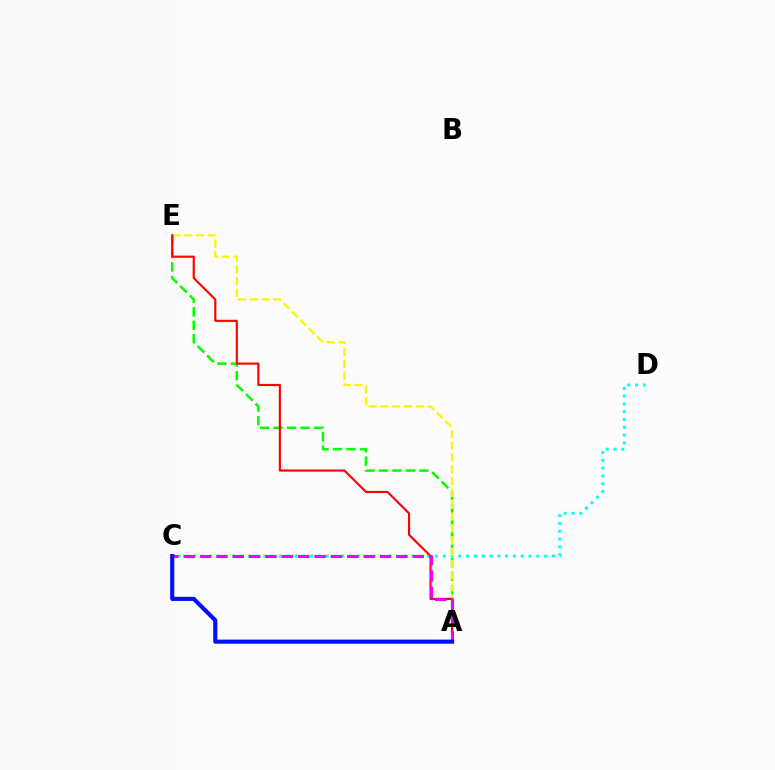{('A', 'E'): [{'color': '#08ff00', 'line_style': 'dashed', 'thickness': 1.83}, {'color': '#fcf500', 'line_style': 'dashed', 'thickness': 1.6}, {'color': '#ff0000', 'line_style': 'solid', 'thickness': 1.54}], ('C', 'D'): [{'color': '#00fff6', 'line_style': 'dotted', 'thickness': 2.12}], ('A', 'C'): [{'color': '#ee00ff', 'line_style': 'dashed', 'thickness': 2.22}, {'color': '#0010ff', 'line_style': 'solid', 'thickness': 2.97}]}